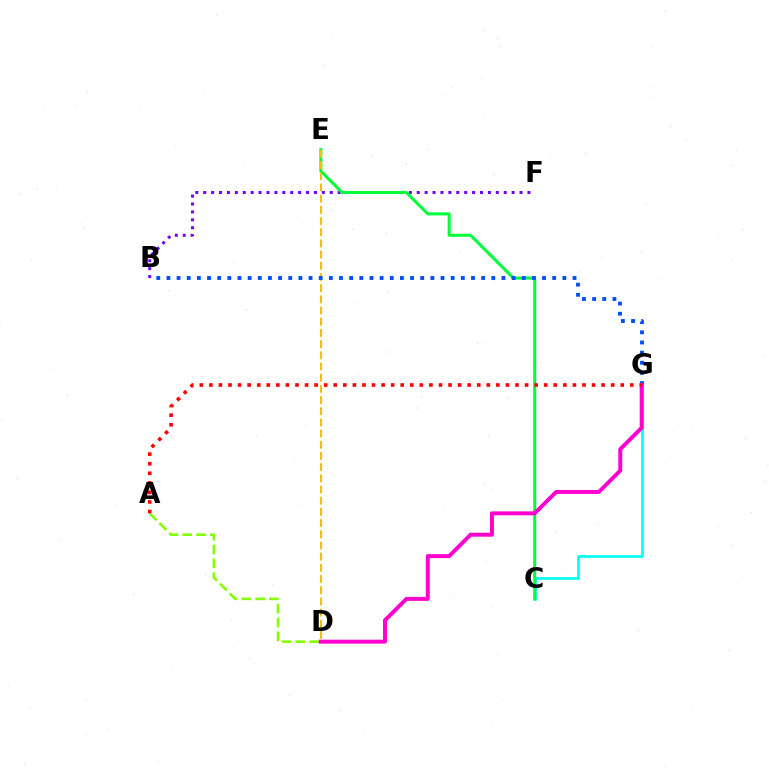{('B', 'F'): [{'color': '#7200ff', 'line_style': 'dotted', 'thickness': 2.15}], ('C', 'G'): [{'color': '#00fff6', 'line_style': 'solid', 'thickness': 1.93}], ('C', 'E'): [{'color': '#00ff39', 'line_style': 'solid', 'thickness': 2.17}], ('D', 'E'): [{'color': '#ffbd00', 'line_style': 'dashed', 'thickness': 1.52}], ('B', 'G'): [{'color': '#004bff', 'line_style': 'dotted', 'thickness': 2.76}], ('A', 'D'): [{'color': '#84ff00', 'line_style': 'dashed', 'thickness': 1.88}], ('D', 'G'): [{'color': '#ff00cf', 'line_style': 'solid', 'thickness': 2.85}], ('A', 'G'): [{'color': '#ff0000', 'line_style': 'dotted', 'thickness': 2.6}]}